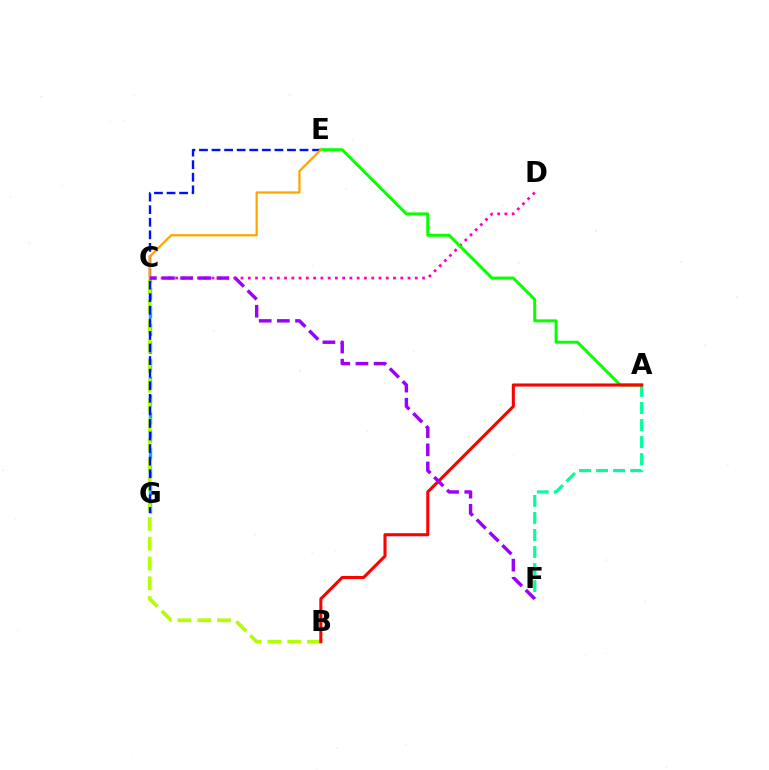{('A', 'F'): [{'color': '#00ff9d', 'line_style': 'dashed', 'thickness': 2.31}], ('C', 'G'): [{'color': '#00b5ff', 'line_style': 'dashed', 'thickness': 2.41}], ('C', 'D'): [{'color': '#ff00bd', 'line_style': 'dotted', 'thickness': 1.97}], ('B', 'C'): [{'color': '#b3ff00', 'line_style': 'dashed', 'thickness': 2.68}], ('E', 'G'): [{'color': '#0010ff', 'line_style': 'dashed', 'thickness': 1.71}], ('A', 'E'): [{'color': '#08ff00', 'line_style': 'solid', 'thickness': 2.15}], ('C', 'E'): [{'color': '#ffa500', 'line_style': 'solid', 'thickness': 1.62}], ('A', 'B'): [{'color': '#ff0000', 'line_style': 'solid', 'thickness': 2.21}], ('C', 'F'): [{'color': '#9b00ff', 'line_style': 'dashed', 'thickness': 2.46}]}